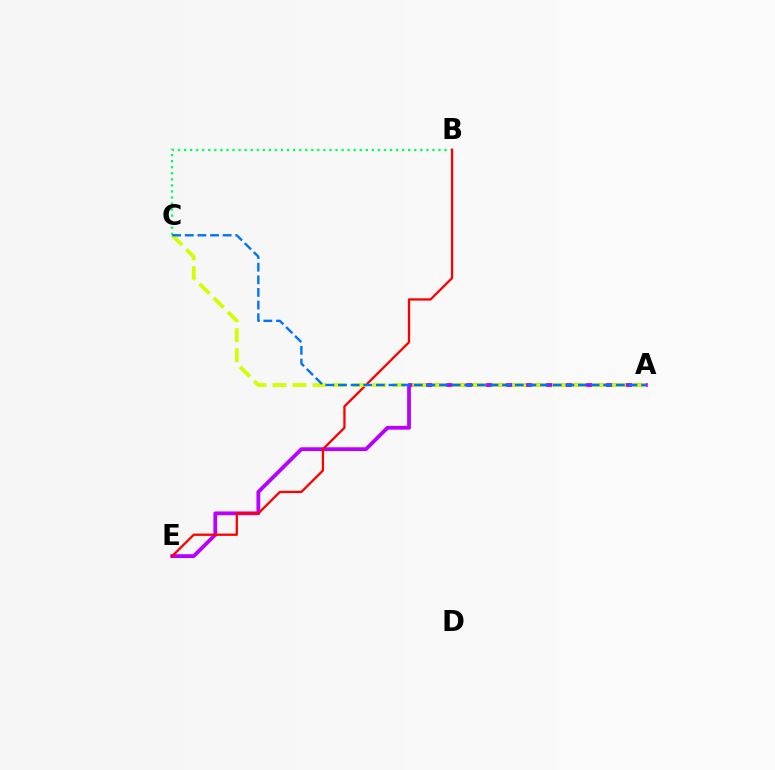{('A', 'E'): [{'color': '#b900ff', 'line_style': 'solid', 'thickness': 2.72}], ('B', 'C'): [{'color': '#00ff5c', 'line_style': 'dotted', 'thickness': 1.65}], ('B', 'E'): [{'color': '#ff0000', 'line_style': 'solid', 'thickness': 1.65}], ('A', 'C'): [{'color': '#d1ff00', 'line_style': 'dashed', 'thickness': 2.71}, {'color': '#0074ff', 'line_style': 'dashed', 'thickness': 1.72}]}